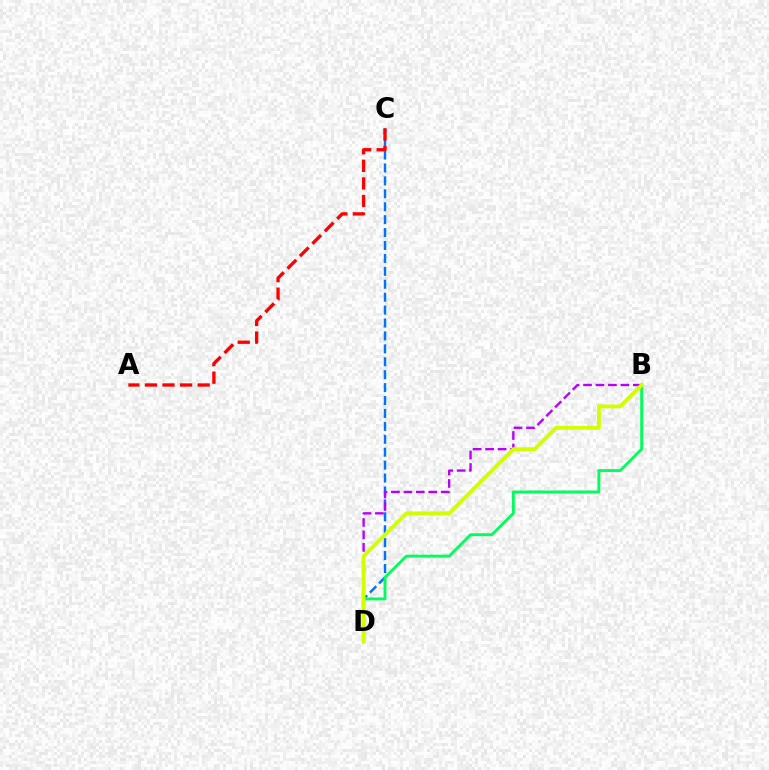{('C', 'D'): [{'color': '#0074ff', 'line_style': 'dashed', 'thickness': 1.76}], ('B', 'D'): [{'color': '#b900ff', 'line_style': 'dashed', 'thickness': 1.69}, {'color': '#00ff5c', 'line_style': 'solid', 'thickness': 2.08}, {'color': '#d1ff00', 'line_style': 'solid', 'thickness': 2.77}], ('A', 'C'): [{'color': '#ff0000', 'line_style': 'dashed', 'thickness': 2.39}]}